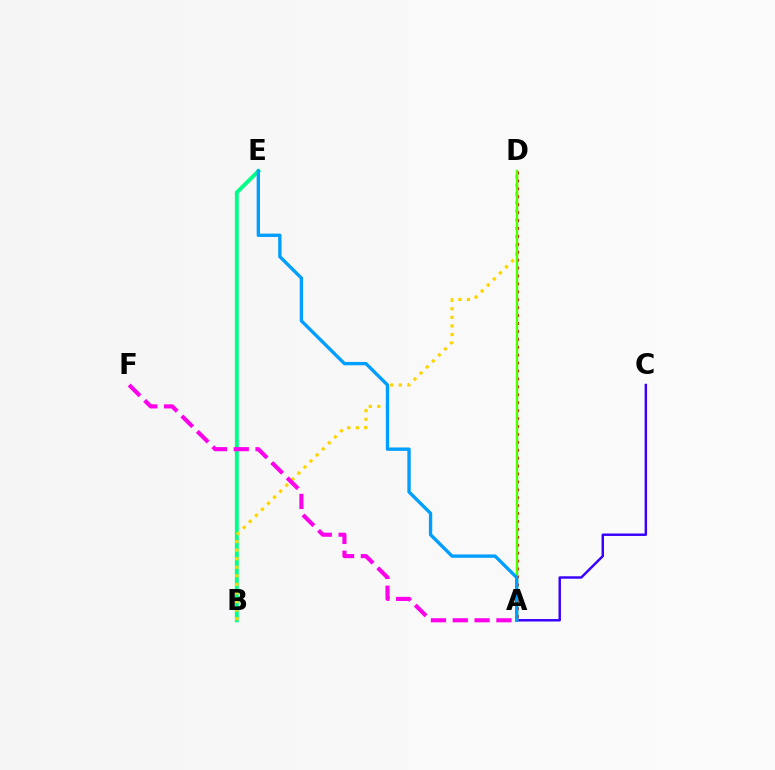{('B', 'E'): [{'color': '#00ff86', 'line_style': 'solid', 'thickness': 2.81}], ('B', 'D'): [{'color': '#ffd500', 'line_style': 'dotted', 'thickness': 2.33}], ('A', 'C'): [{'color': '#3700ff', 'line_style': 'solid', 'thickness': 1.76}], ('A', 'D'): [{'color': '#ff0000', 'line_style': 'dotted', 'thickness': 2.15}, {'color': '#4fff00', 'line_style': 'solid', 'thickness': 1.76}], ('A', 'F'): [{'color': '#ff00ed', 'line_style': 'dashed', 'thickness': 2.96}], ('A', 'E'): [{'color': '#009eff', 'line_style': 'solid', 'thickness': 2.41}]}